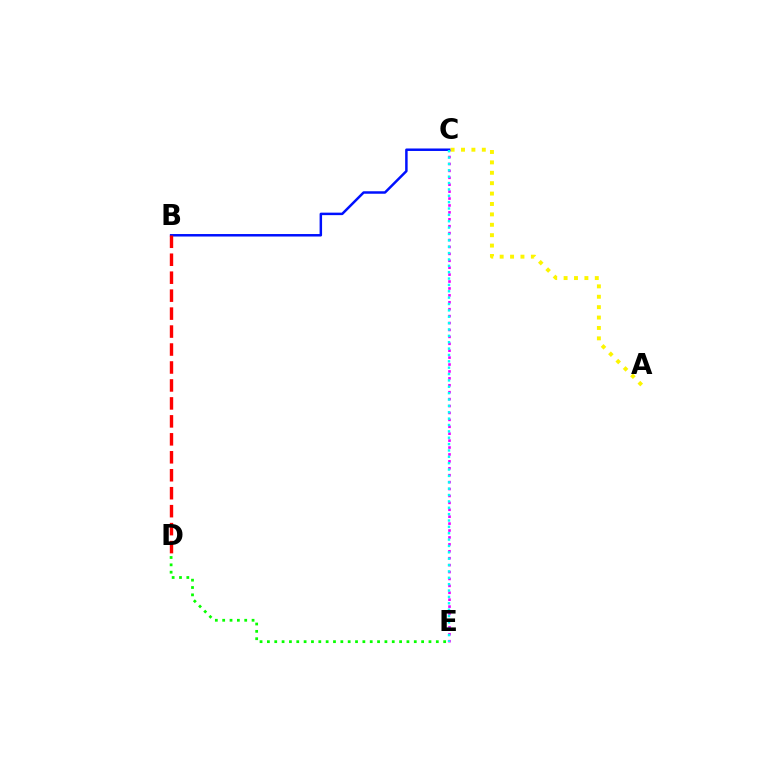{('A', 'C'): [{'color': '#fcf500', 'line_style': 'dotted', 'thickness': 2.83}], ('D', 'E'): [{'color': '#08ff00', 'line_style': 'dotted', 'thickness': 2.0}], ('C', 'E'): [{'color': '#ee00ff', 'line_style': 'dotted', 'thickness': 1.88}, {'color': '#00fff6', 'line_style': 'dotted', 'thickness': 1.73}], ('B', 'C'): [{'color': '#0010ff', 'line_style': 'solid', 'thickness': 1.79}], ('B', 'D'): [{'color': '#ff0000', 'line_style': 'dashed', 'thickness': 2.44}]}